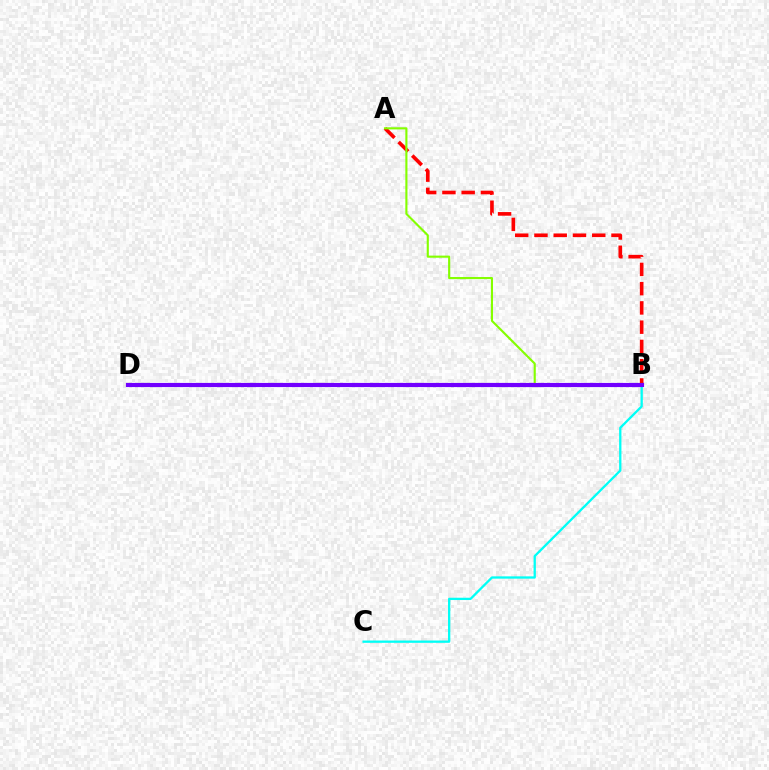{('A', 'B'): [{'color': '#ff0000', 'line_style': 'dashed', 'thickness': 2.62}, {'color': '#84ff00', 'line_style': 'solid', 'thickness': 1.53}], ('B', 'C'): [{'color': '#00fff6', 'line_style': 'solid', 'thickness': 1.65}], ('B', 'D'): [{'color': '#7200ff', 'line_style': 'solid', 'thickness': 2.99}]}